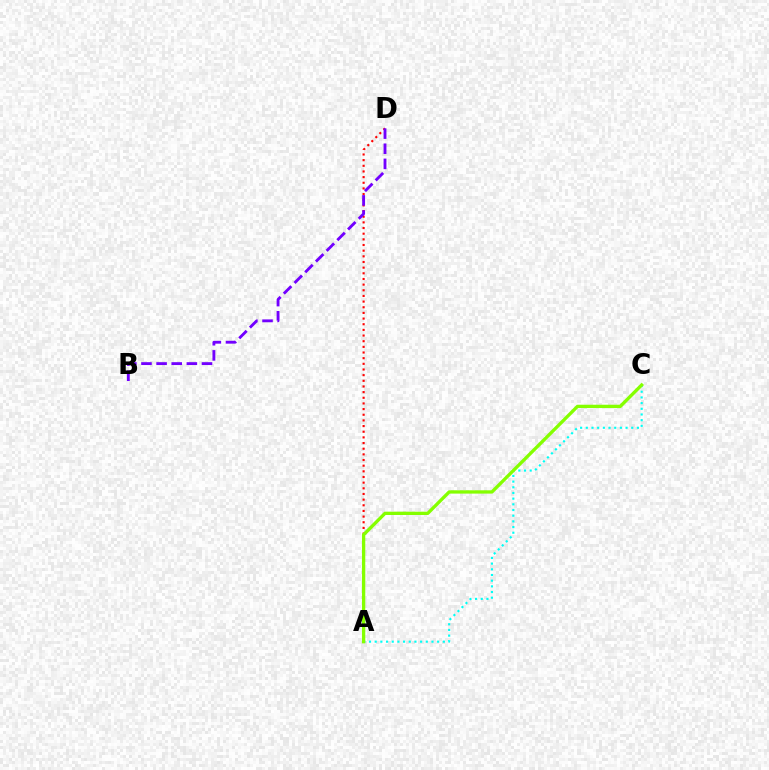{('A', 'D'): [{'color': '#ff0000', 'line_style': 'dotted', 'thickness': 1.54}], ('A', 'C'): [{'color': '#00fff6', 'line_style': 'dotted', 'thickness': 1.54}, {'color': '#84ff00', 'line_style': 'solid', 'thickness': 2.39}], ('B', 'D'): [{'color': '#7200ff', 'line_style': 'dashed', 'thickness': 2.06}]}